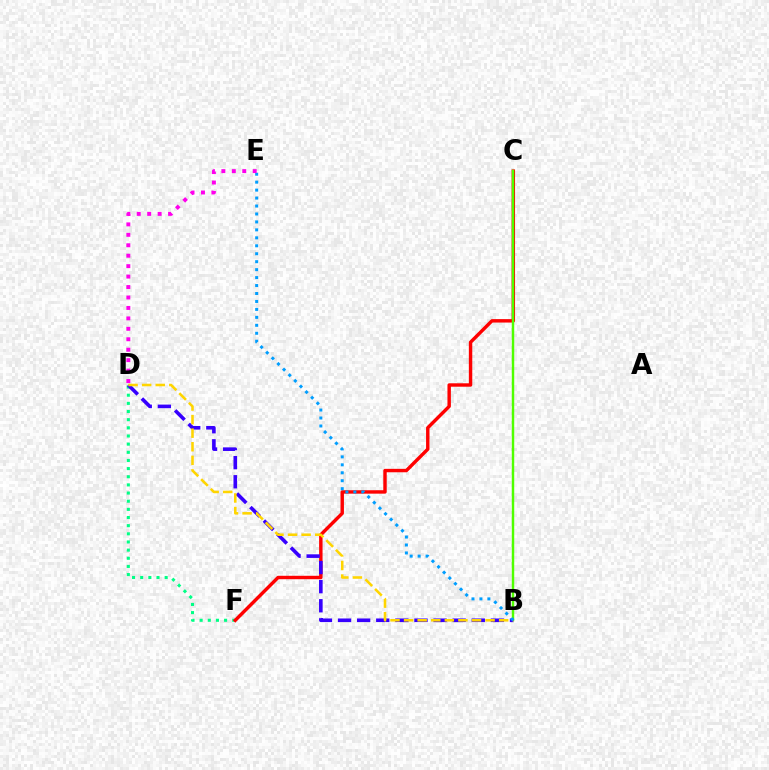{('D', 'F'): [{'color': '#00ff86', 'line_style': 'dotted', 'thickness': 2.21}], ('C', 'F'): [{'color': '#ff0000', 'line_style': 'solid', 'thickness': 2.46}], ('B', 'C'): [{'color': '#4fff00', 'line_style': 'solid', 'thickness': 1.76}], ('B', 'D'): [{'color': '#3700ff', 'line_style': 'dashed', 'thickness': 2.6}, {'color': '#ffd500', 'line_style': 'dashed', 'thickness': 1.84}], ('B', 'E'): [{'color': '#009eff', 'line_style': 'dotted', 'thickness': 2.16}], ('D', 'E'): [{'color': '#ff00ed', 'line_style': 'dotted', 'thickness': 2.84}]}